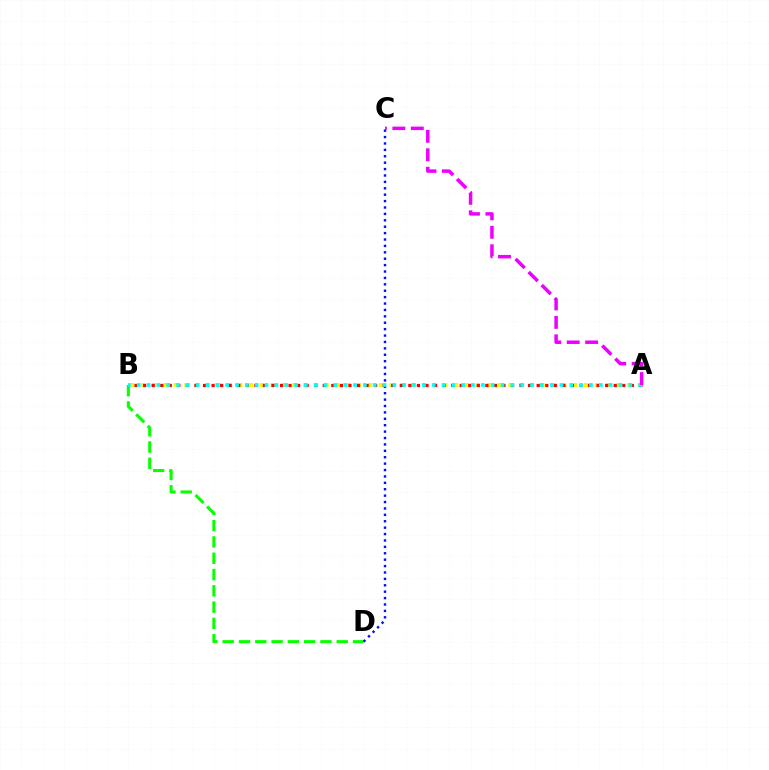{('B', 'D'): [{'color': '#08ff00', 'line_style': 'dashed', 'thickness': 2.21}], ('A', 'B'): [{'color': '#fcf500', 'line_style': 'dotted', 'thickness': 2.93}, {'color': '#ff0000', 'line_style': 'dotted', 'thickness': 2.32}, {'color': '#00fff6', 'line_style': 'dotted', 'thickness': 2.67}], ('C', 'D'): [{'color': '#0010ff', 'line_style': 'dotted', 'thickness': 1.74}], ('A', 'C'): [{'color': '#ee00ff', 'line_style': 'dashed', 'thickness': 2.51}]}